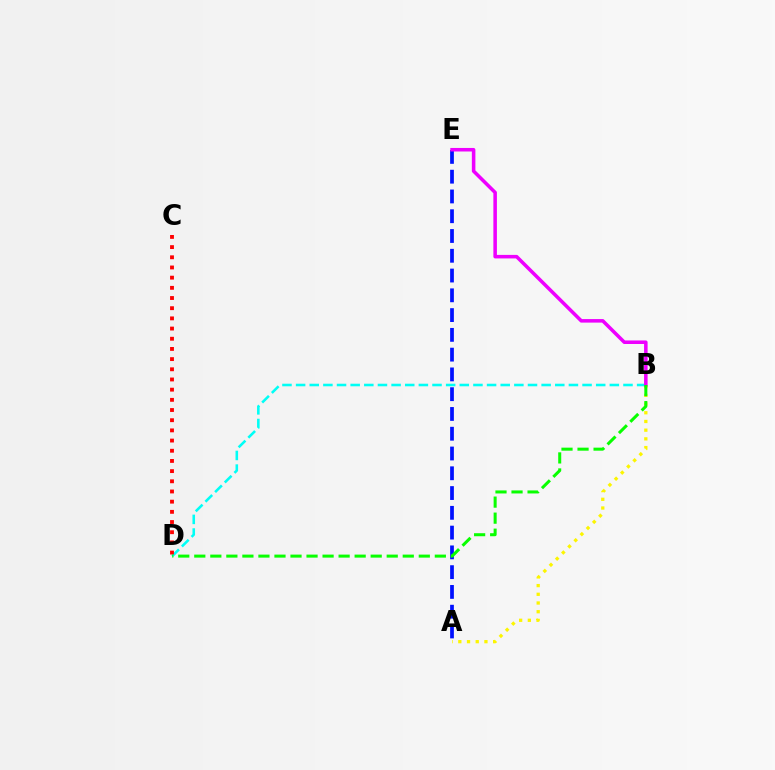{('B', 'D'): [{'color': '#00fff6', 'line_style': 'dashed', 'thickness': 1.85}, {'color': '#08ff00', 'line_style': 'dashed', 'thickness': 2.18}], ('A', 'E'): [{'color': '#0010ff', 'line_style': 'dashed', 'thickness': 2.69}], ('C', 'D'): [{'color': '#ff0000', 'line_style': 'dotted', 'thickness': 2.77}], ('A', 'B'): [{'color': '#fcf500', 'line_style': 'dotted', 'thickness': 2.37}], ('B', 'E'): [{'color': '#ee00ff', 'line_style': 'solid', 'thickness': 2.55}]}